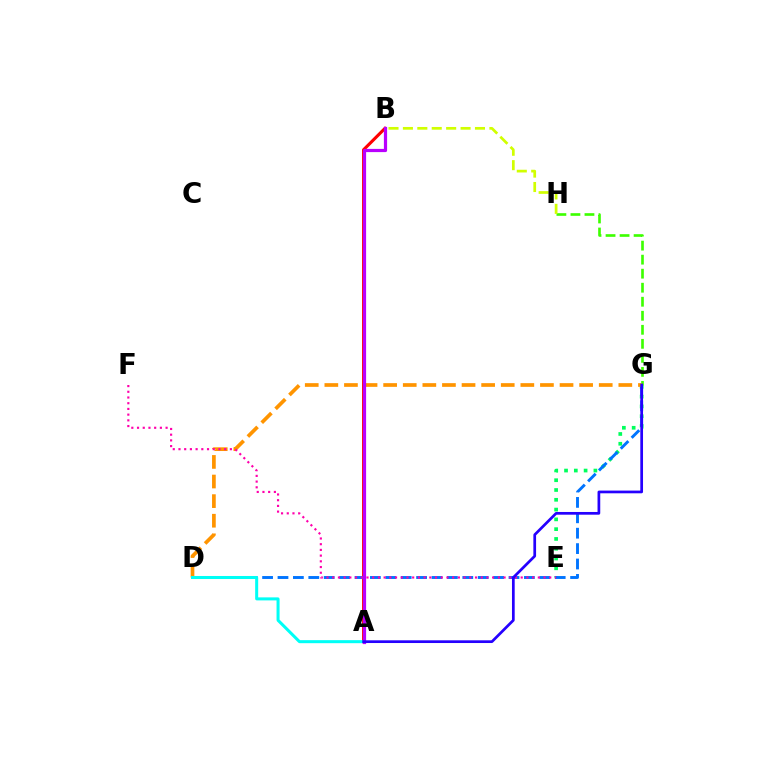{('G', 'H'): [{'color': '#3dff00', 'line_style': 'dashed', 'thickness': 1.91}], ('E', 'G'): [{'color': '#00ff5c', 'line_style': 'dotted', 'thickness': 2.66}], ('A', 'B'): [{'color': '#ff0000', 'line_style': 'solid', 'thickness': 2.24}, {'color': '#b900ff', 'line_style': 'solid', 'thickness': 2.31}], ('D', 'G'): [{'color': '#0074ff', 'line_style': 'dashed', 'thickness': 2.09}, {'color': '#ff9400', 'line_style': 'dashed', 'thickness': 2.66}], ('A', 'D'): [{'color': '#00fff6', 'line_style': 'solid', 'thickness': 2.18}], ('E', 'F'): [{'color': '#ff00ac', 'line_style': 'dotted', 'thickness': 1.55}], ('B', 'H'): [{'color': '#d1ff00', 'line_style': 'dashed', 'thickness': 1.96}], ('A', 'G'): [{'color': '#2500ff', 'line_style': 'solid', 'thickness': 1.95}]}